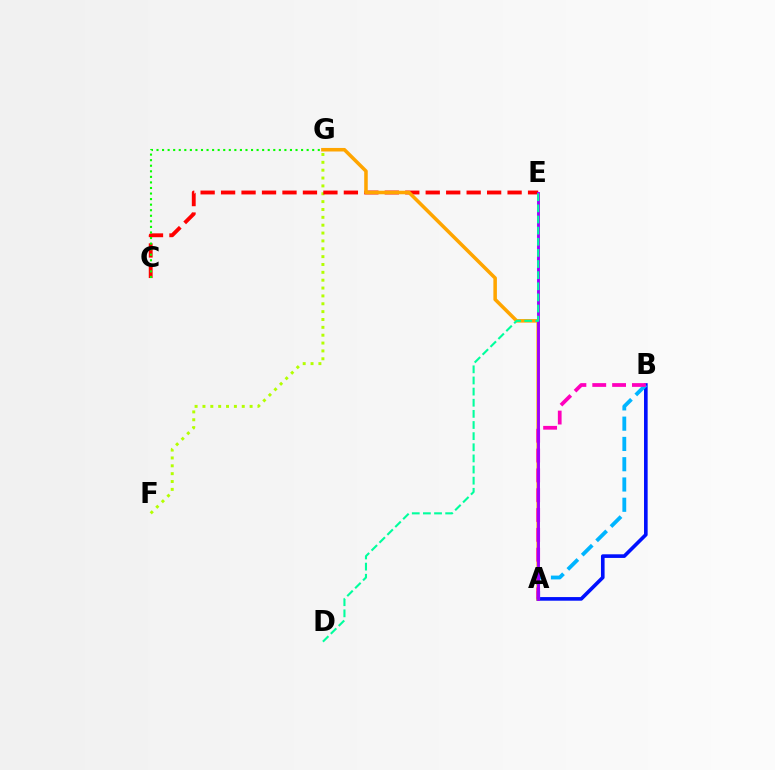{('A', 'B'): [{'color': '#0010ff', 'line_style': 'solid', 'thickness': 2.61}, {'color': '#00b5ff', 'line_style': 'dashed', 'thickness': 2.75}, {'color': '#ff00bd', 'line_style': 'dashed', 'thickness': 2.69}], ('F', 'G'): [{'color': '#b3ff00', 'line_style': 'dotted', 'thickness': 2.13}], ('C', 'E'): [{'color': '#ff0000', 'line_style': 'dashed', 'thickness': 2.78}], ('A', 'G'): [{'color': '#ffa500', 'line_style': 'solid', 'thickness': 2.55}], ('A', 'E'): [{'color': '#9b00ff', 'line_style': 'solid', 'thickness': 2.09}], ('D', 'E'): [{'color': '#00ff9d', 'line_style': 'dashed', 'thickness': 1.51}], ('C', 'G'): [{'color': '#08ff00', 'line_style': 'dotted', 'thickness': 1.51}]}